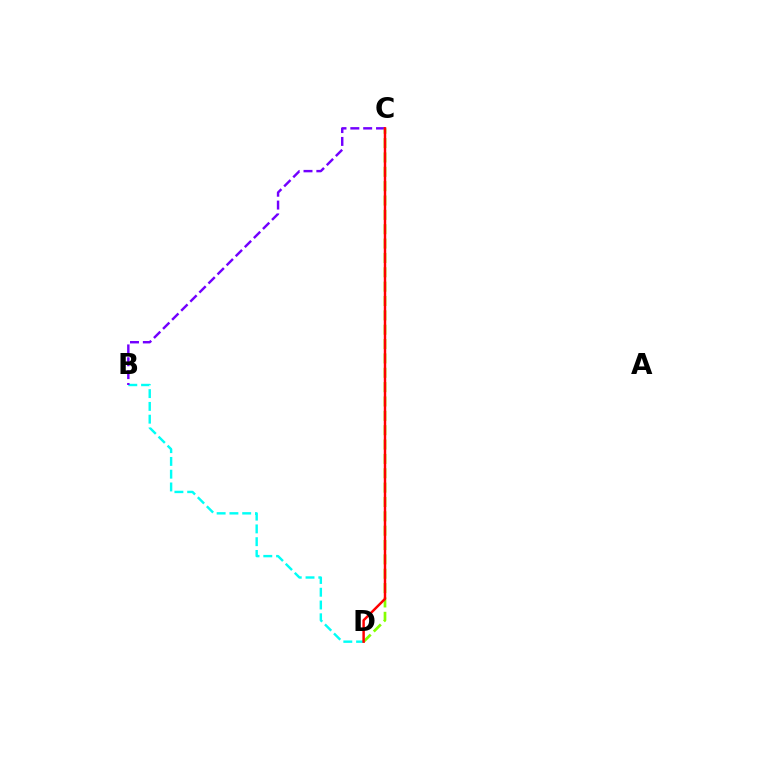{('B', 'D'): [{'color': '#00fff6', 'line_style': 'dashed', 'thickness': 1.74}], ('B', 'C'): [{'color': '#7200ff', 'line_style': 'dashed', 'thickness': 1.75}], ('C', 'D'): [{'color': '#84ff00', 'line_style': 'dashed', 'thickness': 1.95}, {'color': '#ff0000', 'line_style': 'solid', 'thickness': 1.77}]}